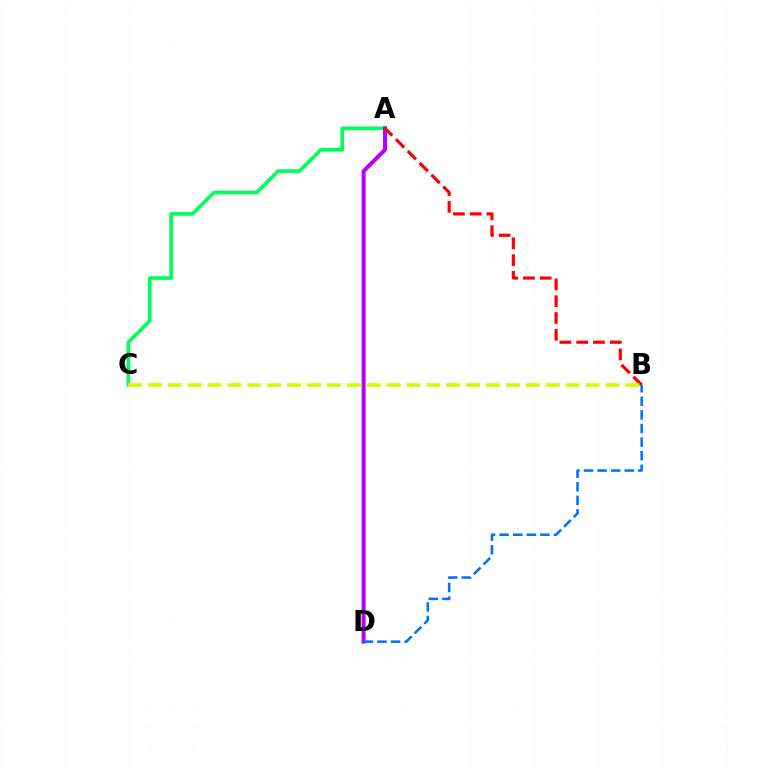{('A', 'C'): [{'color': '#00ff5c', 'line_style': 'solid', 'thickness': 2.64}], ('A', 'D'): [{'color': '#b900ff', 'line_style': 'solid', 'thickness': 2.89}], ('A', 'B'): [{'color': '#ff0000', 'line_style': 'dashed', 'thickness': 2.28}], ('B', 'C'): [{'color': '#d1ff00', 'line_style': 'dashed', 'thickness': 2.7}], ('B', 'D'): [{'color': '#0074ff', 'line_style': 'dashed', 'thickness': 1.85}]}